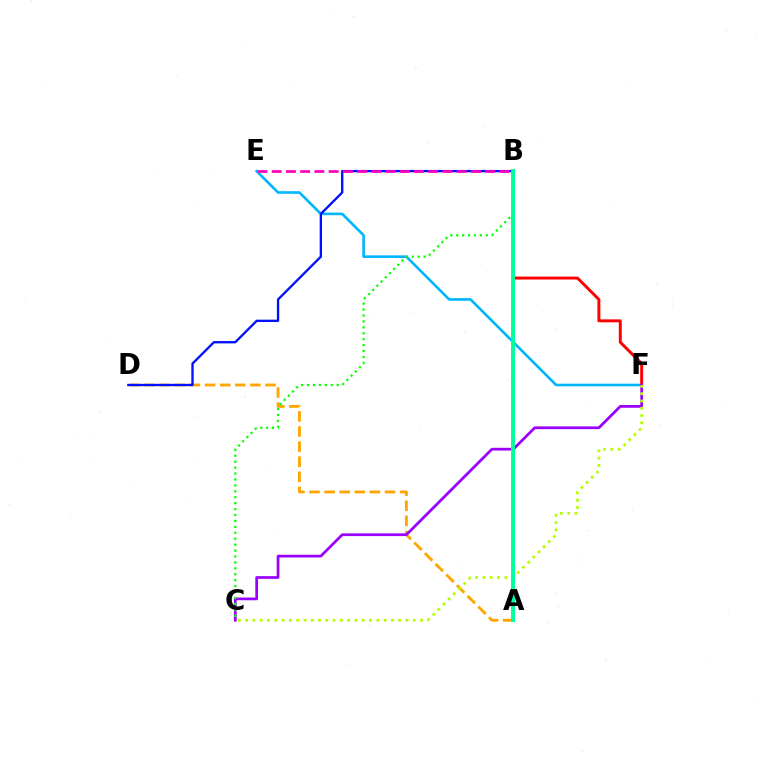{('A', 'D'): [{'color': '#ffa500', 'line_style': 'dashed', 'thickness': 2.05}], ('E', 'F'): [{'color': '#00b5ff', 'line_style': 'solid', 'thickness': 1.88}], ('B', 'F'): [{'color': '#ff0000', 'line_style': 'solid', 'thickness': 2.12}], ('B', 'D'): [{'color': '#0010ff', 'line_style': 'solid', 'thickness': 1.68}], ('B', 'E'): [{'color': '#ff00bd', 'line_style': 'dashed', 'thickness': 1.93}], ('C', 'F'): [{'color': '#9b00ff', 'line_style': 'solid', 'thickness': 1.97}, {'color': '#b3ff00', 'line_style': 'dotted', 'thickness': 1.98}], ('B', 'C'): [{'color': '#08ff00', 'line_style': 'dotted', 'thickness': 1.61}], ('A', 'B'): [{'color': '#00ff9d', 'line_style': 'solid', 'thickness': 2.84}]}